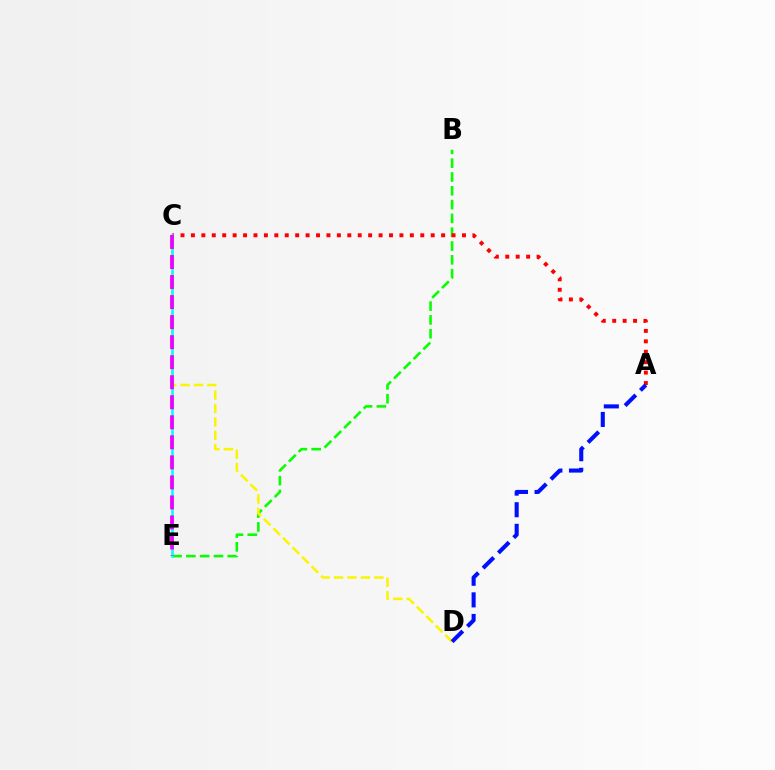{('B', 'E'): [{'color': '#08ff00', 'line_style': 'dashed', 'thickness': 1.88}], ('A', 'C'): [{'color': '#ff0000', 'line_style': 'dotted', 'thickness': 2.83}], ('C', 'D'): [{'color': '#fcf500', 'line_style': 'dashed', 'thickness': 1.83}], ('C', 'E'): [{'color': '#00fff6', 'line_style': 'solid', 'thickness': 1.87}, {'color': '#ee00ff', 'line_style': 'dashed', 'thickness': 2.72}], ('A', 'D'): [{'color': '#0010ff', 'line_style': 'dashed', 'thickness': 2.94}]}